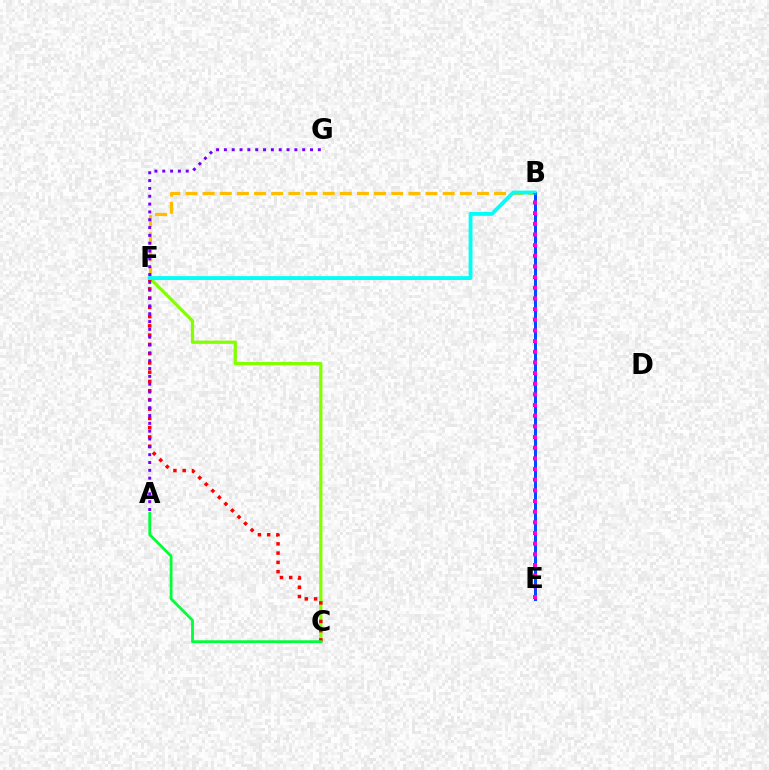{('B', 'F'): [{'color': '#ffbd00', 'line_style': 'dashed', 'thickness': 2.33}, {'color': '#00fff6', 'line_style': 'solid', 'thickness': 2.77}], ('C', 'F'): [{'color': '#84ff00', 'line_style': 'solid', 'thickness': 2.33}, {'color': '#ff0000', 'line_style': 'dotted', 'thickness': 2.51}], ('B', 'E'): [{'color': '#004bff', 'line_style': 'solid', 'thickness': 2.16}, {'color': '#ff00cf', 'line_style': 'dotted', 'thickness': 2.9}], ('A', 'C'): [{'color': '#00ff39', 'line_style': 'solid', 'thickness': 2.0}], ('A', 'G'): [{'color': '#7200ff', 'line_style': 'dotted', 'thickness': 2.13}]}